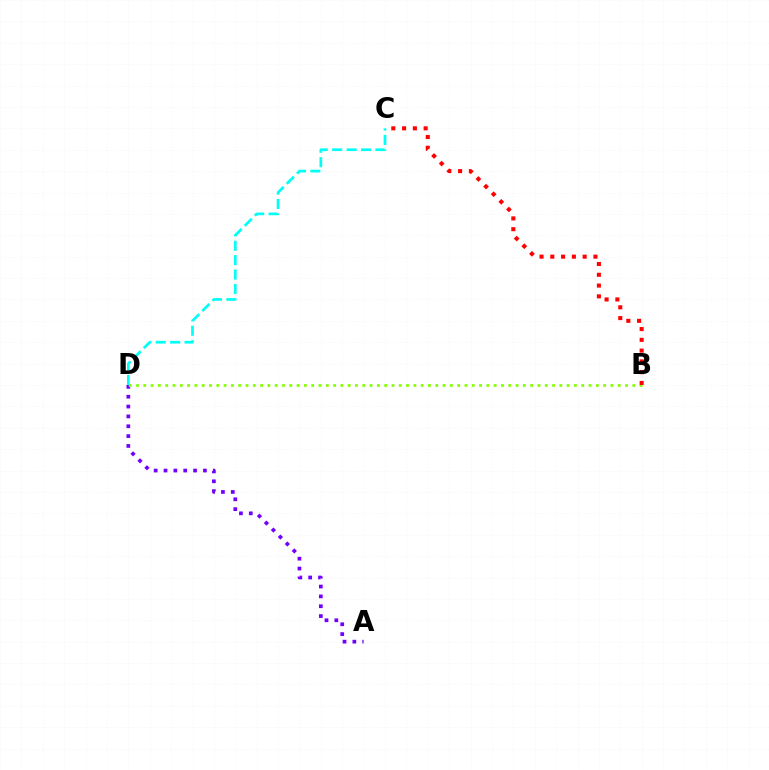{('A', 'D'): [{'color': '#7200ff', 'line_style': 'dotted', 'thickness': 2.68}], ('B', 'D'): [{'color': '#84ff00', 'line_style': 'dotted', 'thickness': 1.98}], ('C', 'D'): [{'color': '#00fff6', 'line_style': 'dashed', 'thickness': 1.96}], ('B', 'C'): [{'color': '#ff0000', 'line_style': 'dotted', 'thickness': 2.93}]}